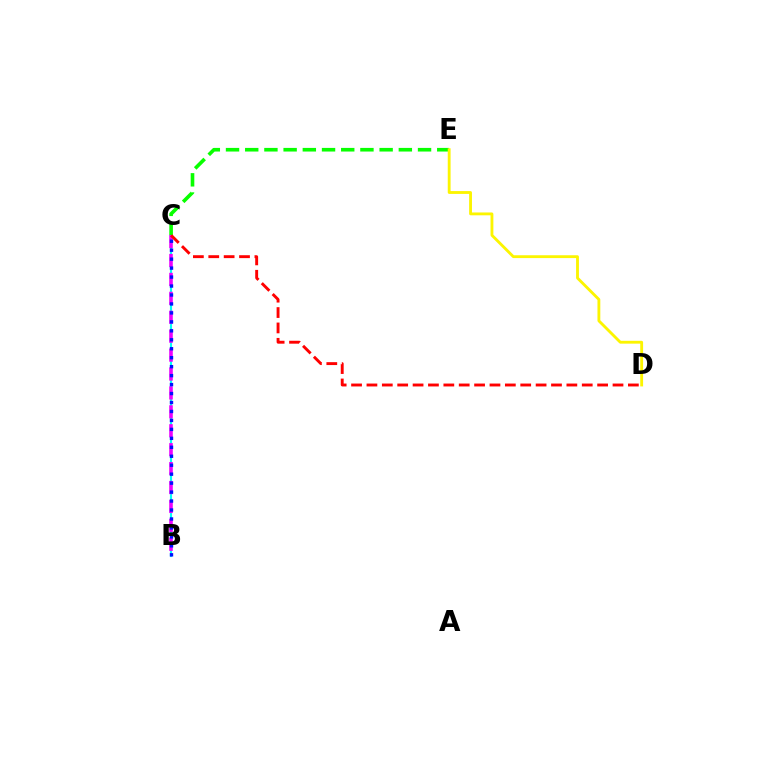{('B', 'C'): [{'color': '#00fff6', 'line_style': 'solid', 'thickness': 1.53}, {'color': '#ee00ff', 'line_style': 'dashed', 'thickness': 2.57}, {'color': '#0010ff', 'line_style': 'dotted', 'thickness': 2.43}], ('C', 'E'): [{'color': '#08ff00', 'line_style': 'dashed', 'thickness': 2.61}], ('D', 'E'): [{'color': '#fcf500', 'line_style': 'solid', 'thickness': 2.05}], ('C', 'D'): [{'color': '#ff0000', 'line_style': 'dashed', 'thickness': 2.09}]}